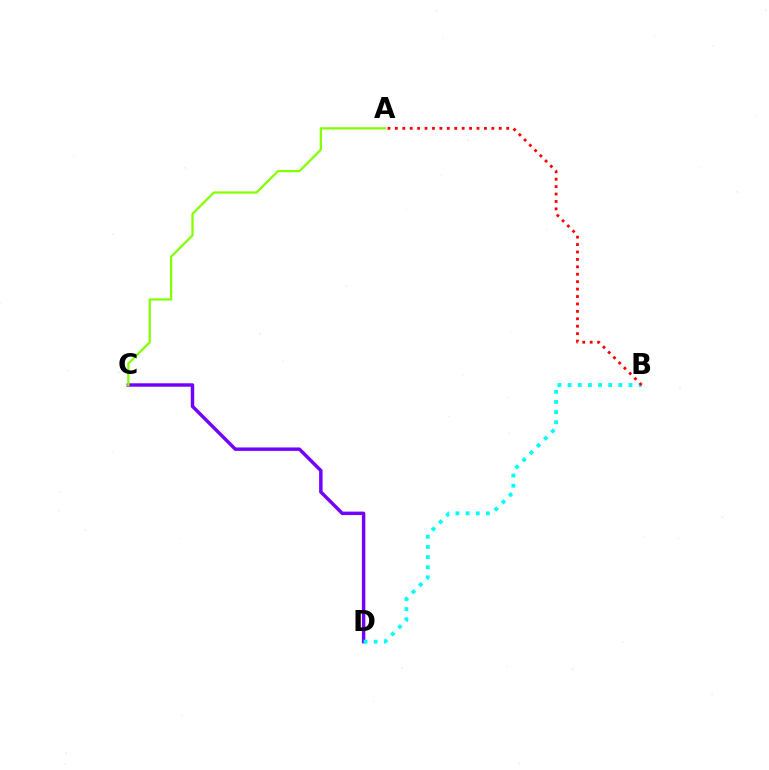{('C', 'D'): [{'color': '#7200ff', 'line_style': 'solid', 'thickness': 2.48}], ('A', 'C'): [{'color': '#84ff00', 'line_style': 'solid', 'thickness': 1.62}], ('B', 'D'): [{'color': '#00fff6', 'line_style': 'dotted', 'thickness': 2.76}], ('A', 'B'): [{'color': '#ff0000', 'line_style': 'dotted', 'thickness': 2.02}]}